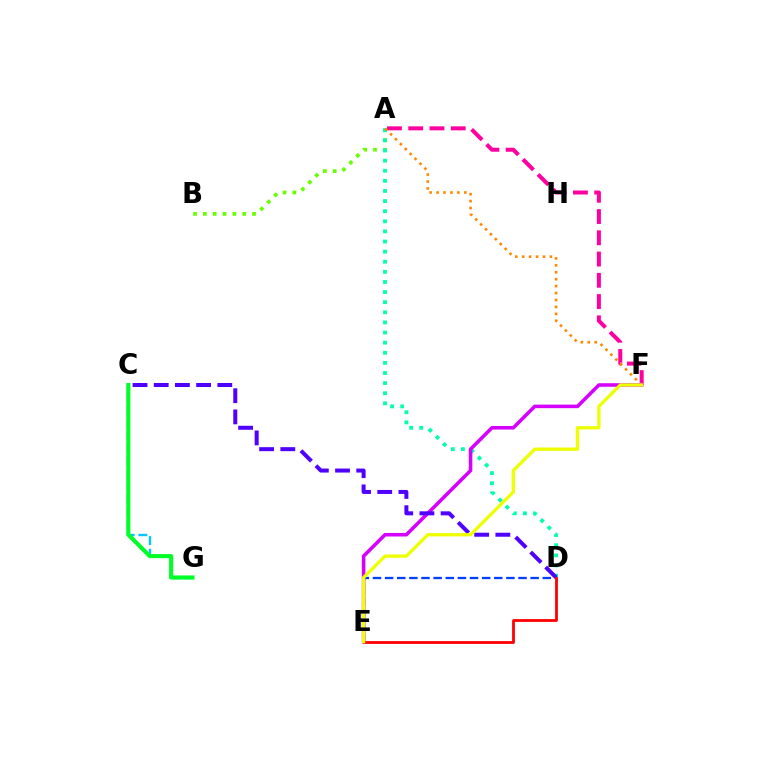{('A', 'B'): [{'color': '#66ff00', 'line_style': 'dotted', 'thickness': 2.67}], ('A', 'F'): [{'color': '#ff00a0', 'line_style': 'dashed', 'thickness': 2.89}, {'color': '#ff8800', 'line_style': 'dotted', 'thickness': 1.88}], ('A', 'D'): [{'color': '#00ffaf', 'line_style': 'dotted', 'thickness': 2.75}], ('D', 'E'): [{'color': '#003fff', 'line_style': 'dashed', 'thickness': 1.65}, {'color': '#ff0000', 'line_style': 'solid', 'thickness': 2.01}], ('C', 'G'): [{'color': '#00c7ff', 'line_style': 'dashed', 'thickness': 1.72}, {'color': '#00ff27', 'line_style': 'solid', 'thickness': 2.96}], ('E', 'F'): [{'color': '#d600ff', 'line_style': 'solid', 'thickness': 2.56}, {'color': '#eeff00', 'line_style': 'solid', 'thickness': 2.36}], ('C', 'D'): [{'color': '#4f00ff', 'line_style': 'dashed', 'thickness': 2.88}]}